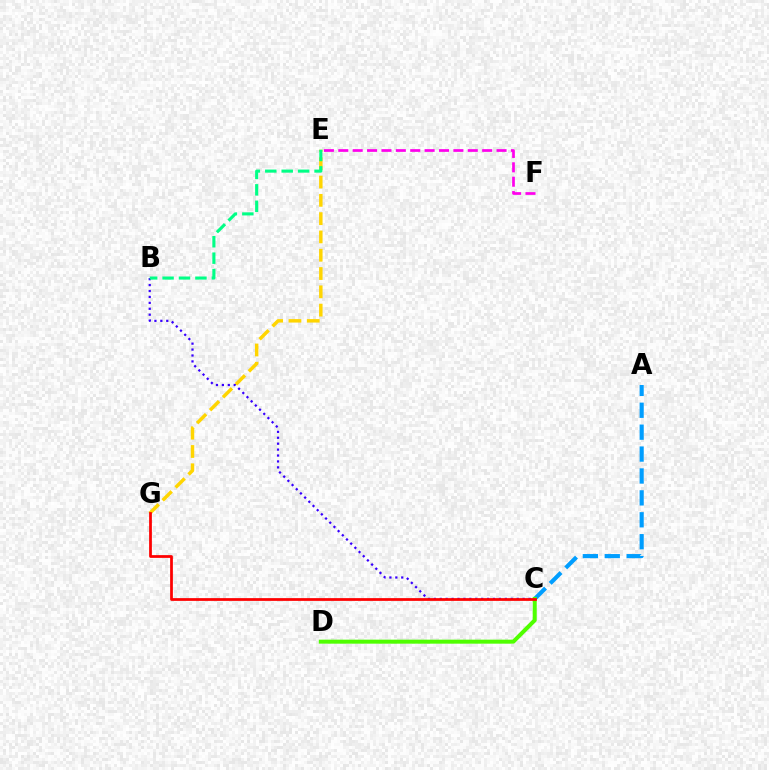{('B', 'C'): [{'color': '#3700ff', 'line_style': 'dotted', 'thickness': 1.61}], ('A', 'C'): [{'color': '#009eff', 'line_style': 'dashed', 'thickness': 2.98}], ('E', 'F'): [{'color': '#ff00ed', 'line_style': 'dashed', 'thickness': 1.95}], ('C', 'D'): [{'color': '#4fff00', 'line_style': 'solid', 'thickness': 2.89}], ('E', 'G'): [{'color': '#ffd500', 'line_style': 'dashed', 'thickness': 2.49}], ('C', 'G'): [{'color': '#ff0000', 'line_style': 'solid', 'thickness': 1.98}], ('B', 'E'): [{'color': '#00ff86', 'line_style': 'dashed', 'thickness': 2.23}]}